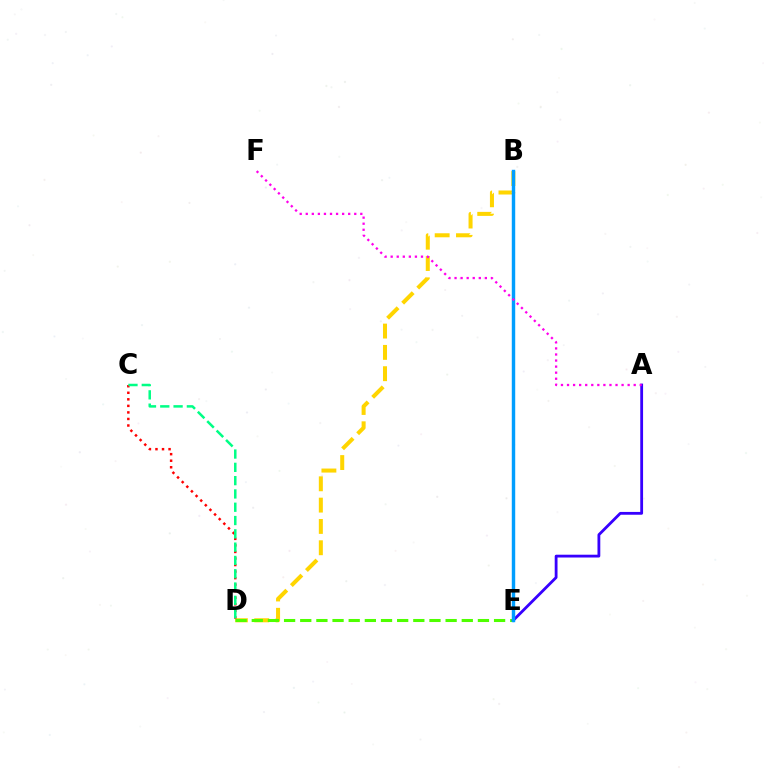{('B', 'D'): [{'color': '#ffd500', 'line_style': 'dashed', 'thickness': 2.9}], ('D', 'E'): [{'color': '#4fff00', 'line_style': 'dashed', 'thickness': 2.19}], ('C', 'D'): [{'color': '#ff0000', 'line_style': 'dotted', 'thickness': 1.78}, {'color': '#00ff86', 'line_style': 'dashed', 'thickness': 1.81}], ('A', 'E'): [{'color': '#3700ff', 'line_style': 'solid', 'thickness': 2.02}], ('B', 'E'): [{'color': '#009eff', 'line_style': 'solid', 'thickness': 2.47}], ('A', 'F'): [{'color': '#ff00ed', 'line_style': 'dotted', 'thickness': 1.65}]}